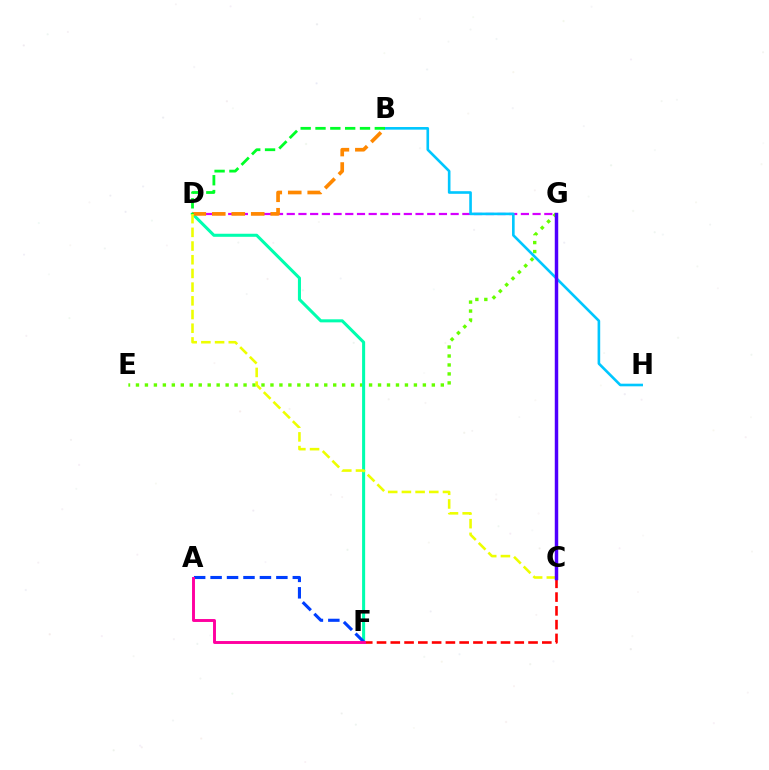{('C', 'F'): [{'color': '#ff0000', 'line_style': 'dashed', 'thickness': 1.87}], ('D', 'G'): [{'color': '#d600ff', 'line_style': 'dashed', 'thickness': 1.59}], ('E', 'G'): [{'color': '#66ff00', 'line_style': 'dotted', 'thickness': 2.44}], ('D', 'F'): [{'color': '#00ffaf', 'line_style': 'solid', 'thickness': 2.2}], ('B', 'D'): [{'color': '#ff8800', 'line_style': 'dashed', 'thickness': 2.65}, {'color': '#00ff27', 'line_style': 'dashed', 'thickness': 2.01}], ('B', 'H'): [{'color': '#00c7ff', 'line_style': 'solid', 'thickness': 1.89}], ('A', 'F'): [{'color': '#003fff', 'line_style': 'dashed', 'thickness': 2.23}, {'color': '#ff00a0', 'line_style': 'solid', 'thickness': 2.1}], ('C', 'D'): [{'color': '#eeff00', 'line_style': 'dashed', 'thickness': 1.86}], ('C', 'G'): [{'color': '#4f00ff', 'line_style': 'solid', 'thickness': 2.49}]}